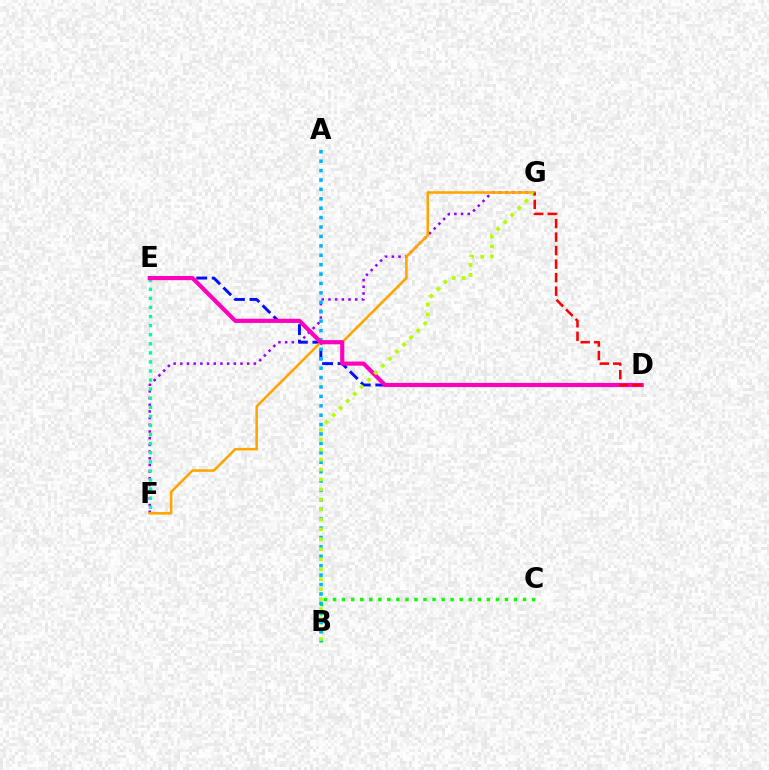{('B', 'C'): [{'color': '#08ff00', 'line_style': 'dotted', 'thickness': 2.46}], ('F', 'G'): [{'color': '#9b00ff', 'line_style': 'dotted', 'thickness': 1.82}, {'color': '#ffa500', 'line_style': 'solid', 'thickness': 1.84}], ('D', 'E'): [{'color': '#0010ff', 'line_style': 'dashed', 'thickness': 2.11}, {'color': '#ff00bd', 'line_style': 'solid', 'thickness': 2.99}], ('E', 'F'): [{'color': '#00ff9d', 'line_style': 'dotted', 'thickness': 2.47}], ('A', 'B'): [{'color': '#00b5ff', 'line_style': 'dotted', 'thickness': 2.56}], ('B', 'G'): [{'color': '#b3ff00', 'line_style': 'dotted', 'thickness': 2.71}], ('D', 'G'): [{'color': '#ff0000', 'line_style': 'dashed', 'thickness': 1.84}]}